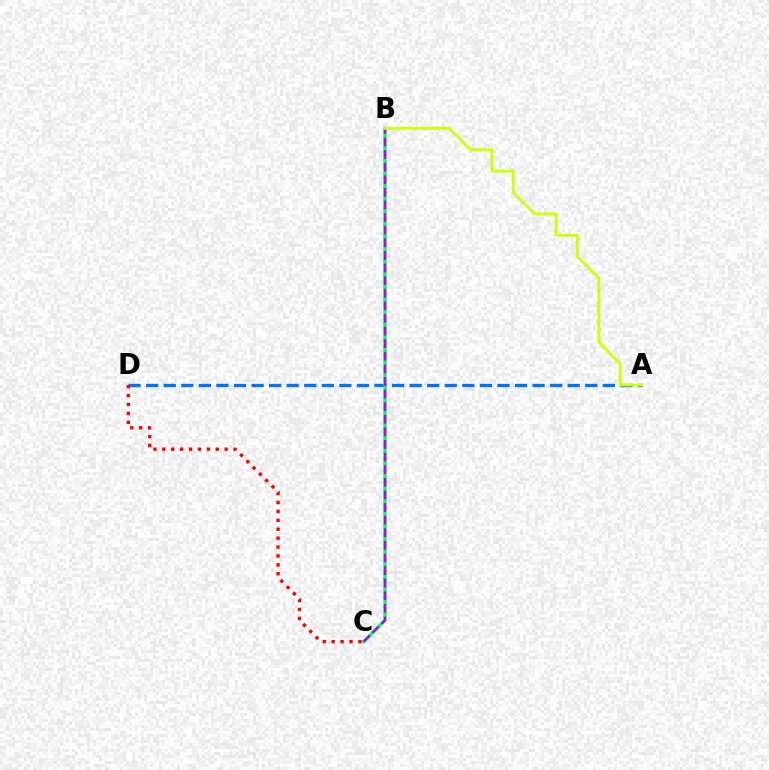{('A', 'D'): [{'color': '#0074ff', 'line_style': 'dashed', 'thickness': 2.39}], ('B', 'C'): [{'color': '#00ff5c', 'line_style': 'solid', 'thickness': 2.43}, {'color': '#b900ff', 'line_style': 'dashed', 'thickness': 1.71}], ('A', 'B'): [{'color': '#d1ff00', 'line_style': 'solid', 'thickness': 2.02}], ('C', 'D'): [{'color': '#ff0000', 'line_style': 'dotted', 'thickness': 2.42}]}